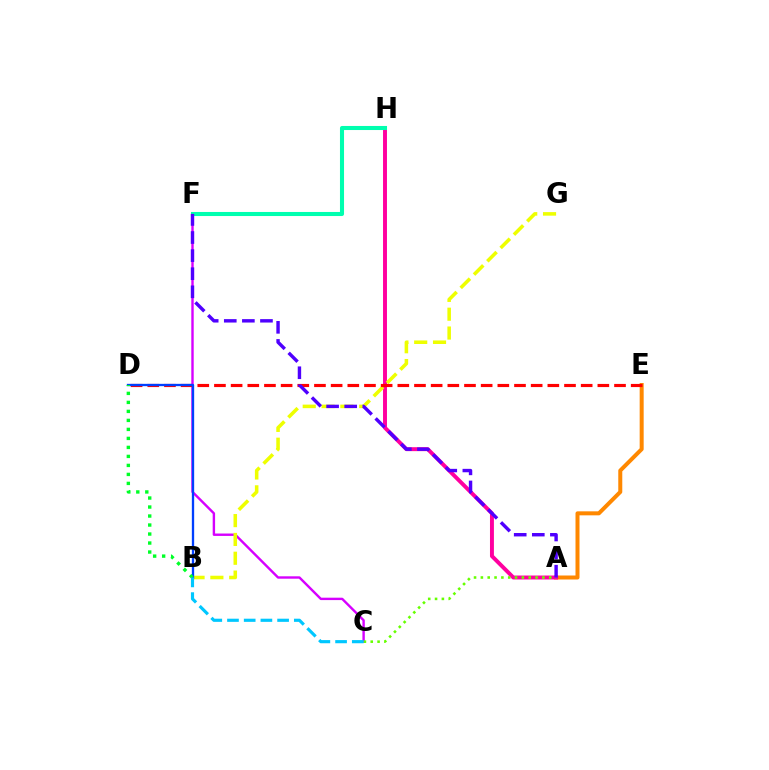{('C', 'F'): [{'color': '#d600ff', 'line_style': 'solid', 'thickness': 1.73}], ('A', 'E'): [{'color': '#ff8800', 'line_style': 'solid', 'thickness': 2.88}], ('A', 'H'): [{'color': '#ff00a0', 'line_style': 'solid', 'thickness': 2.84}], ('F', 'H'): [{'color': '#00ffaf', 'line_style': 'solid', 'thickness': 2.93}], ('B', 'G'): [{'color': '#eeff00', 'line_style': 'dashed', 'thickness': 2.56}], ('D', 'E'): [{'color': '#ff0000', 'line_style': 'dashed', 'thickness': 2.26}], ('B', 'D'): [{'color': '#003fff', 'line_style': 'solid', 'thickness': 1.67}, {'color': '#00ff27', 'line_style': 'dotted', 'thickness': 2.45}], ('A', 'C'): [{'color': '#66ff00', 'line_style': 'dotted', 'thickness': 1.86}], ('A', 'F'): [{'color': '#4f00ff', 'line_style': 'dashed', 'thickness': 2.46}], ('B', 'C'): [{'color': '#00c7ff', 'line_style': 'dashed', 'thickness': 2.27}]}